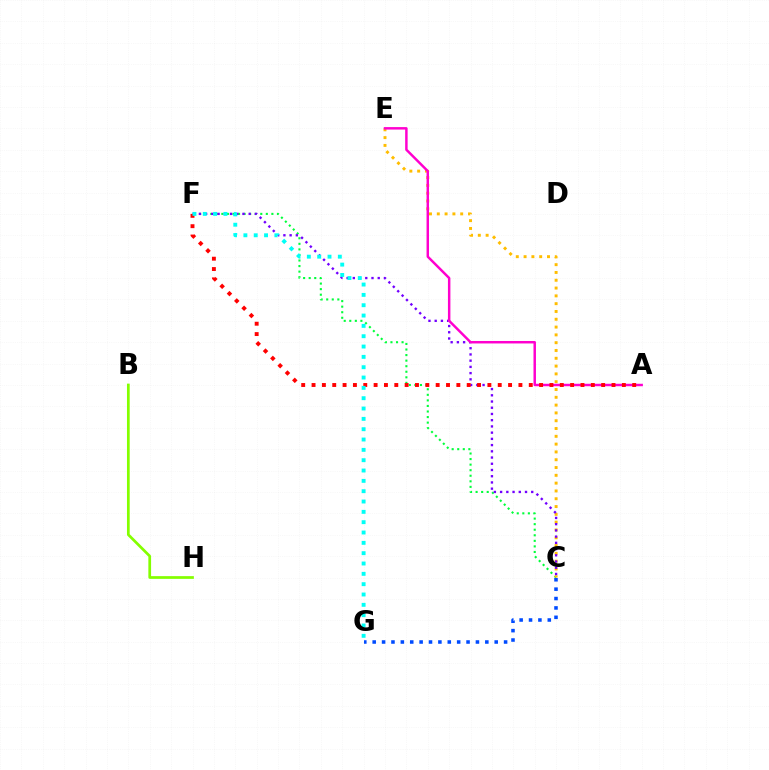{('C', 'F'): [{'color': '#00ff39', 'line_style': 'dotted', 'thickness': 1.51}, {'color': '#7200ff', 'line_style': 'dotted', 'thickness': 1.69}], ('C', 'E'): [{'color': '#ffbd00', 'line_style': 'dotted', 'thickness': 2.12}], ('B', 'H'): [{'color': '#84ff00', 'line_style': 'solid', 'thickness': 1.96}], ('A', 'E'): [{'color': '#ff00cf', 'line_style': 'solid', 'thickness': 1.78}], ('A', 'F'): [{'color': '#ff0000', 'line_style': 'dotted', 'thickness': 2.81}], ('F', 'G'): [{'color': '#00fff6', 'line_style': 'dotted', 'thickness': 2.81}], ('C', 'G'): [{'color': '#004bff', 'line_style': 'dotted', 'thickness': 2.55}]}